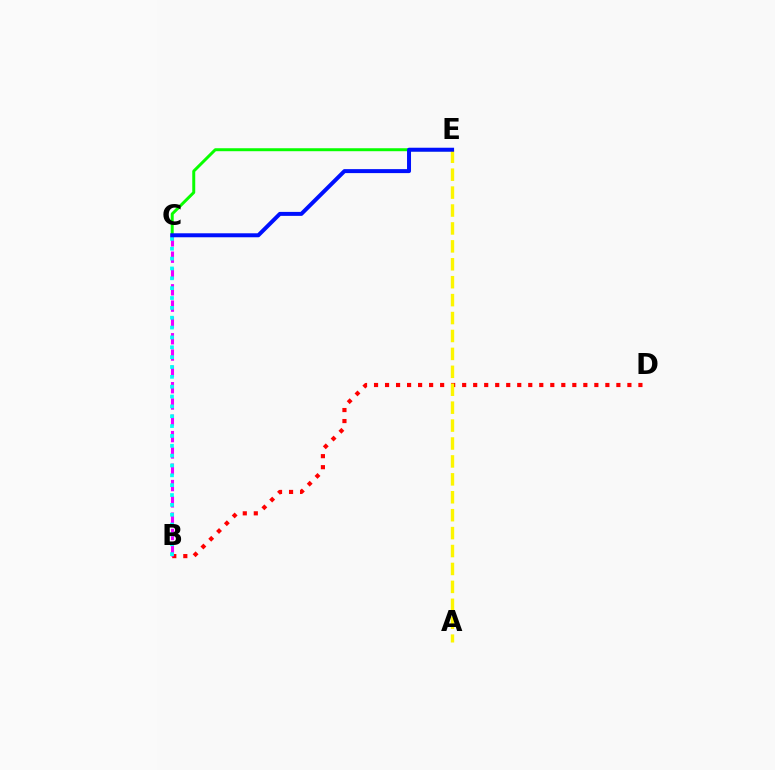{('B', 'D'): [{'color': '#ff0000', 'line_style': 'dotted', 'thickness': 2.99}], ('C', 'E'): [{'color': '#08ff00', 'line_style': 'solid', 'thickness': 2.14}, {'color': '#0010ff', 'line_style': 'solid', 'thickness': 2.87}], ('B', 'C'): [{'color': '#ee00ff', 'line_style': 'dashed', 'thickness': 2.22}, {'color': '#00fff6', 'line_style': 'dotted', 'thickness': 2.68}], ('A', 'E'): [{'color': '#fcf500', 'line_style': 'dashed', 'thickness': 2.43}]}